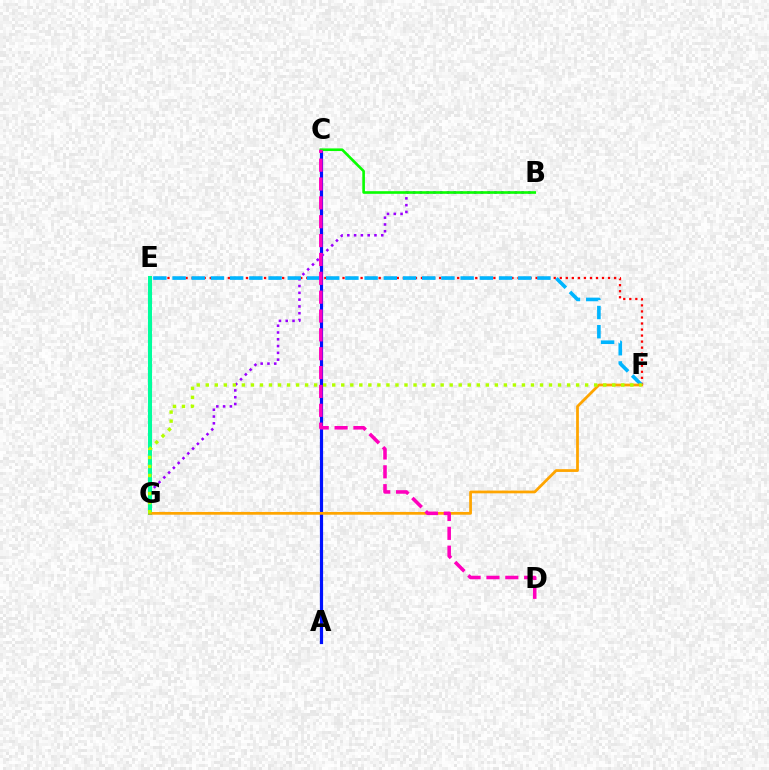{('E', 'F'): [{'color': '#ff0000', 'line_style': 'dotted', 'thickness': 1.64}, {'color': '#00b5ff', 'line_style': 'dashed', 'thickness': 2.61}], ('A', 'C'): [{'color': '#0010ff', 'line_style': 'solid', 'thickness': 2.29}], ('B', 'G'): [{'color': '#9b00ff', 'line_style': 'dotted', 'thickness': 1.84}], ('E', 'G'): [{'color': '#00ff9d', 'line_style': 'solid', 'thickness': 2.91}], ('B', 'C'): [{'color': '#08ff00', 'line_style': 'solid', 'thickness': 1.9}], ('F', 'G'): [{'color': '#ffa500', 'line_style': 'solid', 'thickness': 1.99}, {'color': '#b3ff00', 'line_style': 'dotted', 'thickness': 2.45}], ('C', 'D'): [{'color': '#ff00bd', 'line_style': 'dashed', 'thickness': 2.56}]}